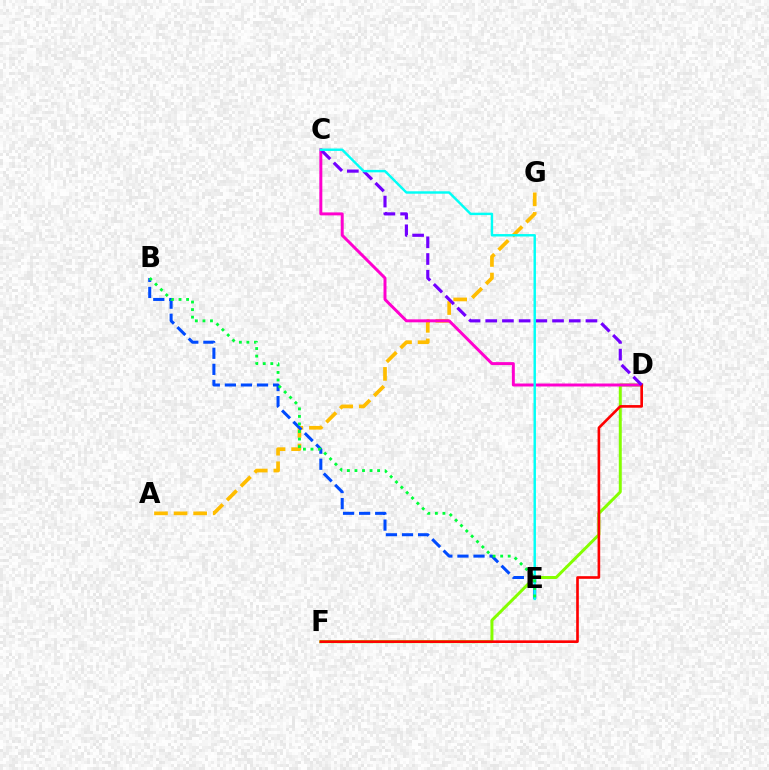{('A', 'G'): [{'color': '#ffbd00', 'line_style': 'dashed', 'thickness': 2.66}], ('B', 'E'): [{'color': '#004bff', 'line_style': 'dashed', 'thickness': 2.18}, {'color': '#00ff39', 'line_style': 'dotted', 'thickness': 2.05}], ('D', 'F'): [{'color': '#84ff00', 'line_style': 'solid', 'thickness': 2.14}, {'color': '#ff0000', 'line_style': 'solid', 'thickness': 1.9}], ('C', 'D'): [{'color': '#ff00cf', 'line_style': 'solid', 'thickness': 2.14}, {'color': '#7200ff', 'line_style': 'dashed', 'thickness': 2.27}], ('C', 'E'): [{'color': '#00fff6', 'line_style': 'solid', 'thickness': 1.75}]}